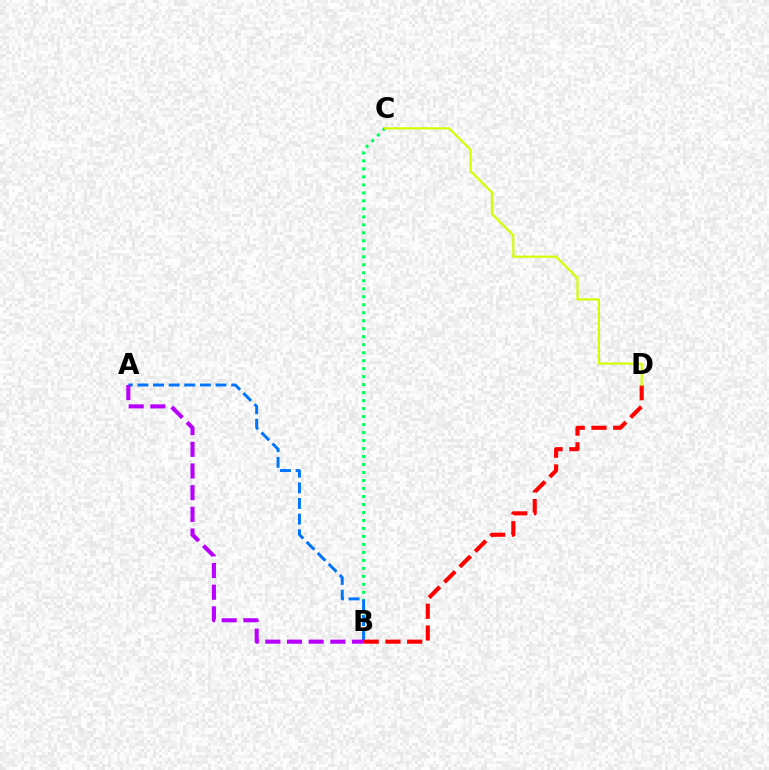{('B', 'C'): [{'color': '#00ff5c', 'line_style': 'dotted', 'thickness': 2.17}], ('A', 'B'): [{'color': '#0074ff', 'line_style': 'dashed', 'thickness': 2.12}, {'color': '#b900ff', 'line_style': 'dashed', 'thickness': 2.94}], ('B', 'D'): [{'color': '#ff0000', 'line_style': 'dashed', 'thickness': 2.95}], ('C', 'D'): [{'color': '#d1ff00', 'line_style': 'solid', 'thickness': 1.58}]}